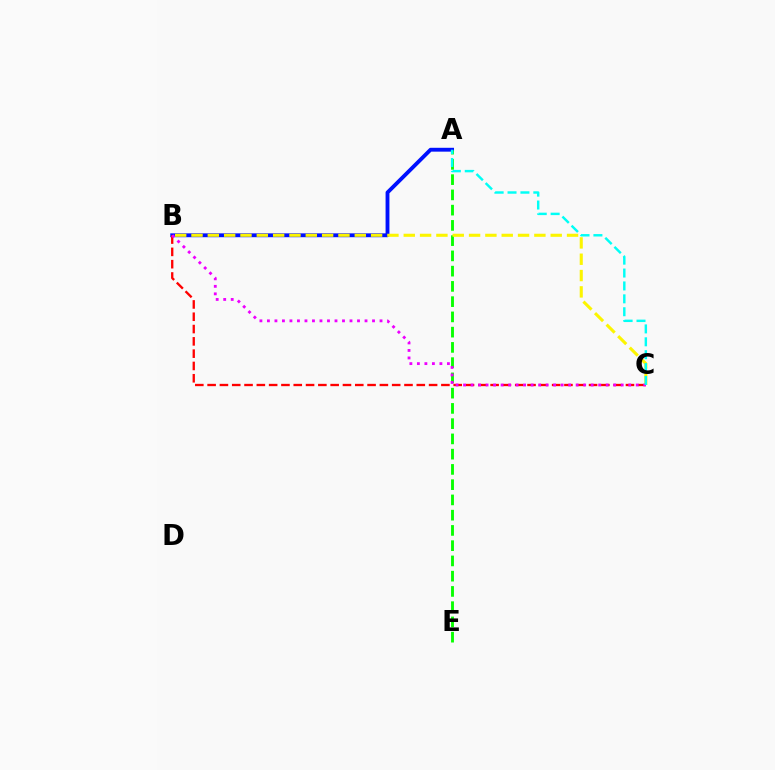{('A', 'B'): [{'color': '#0010ff', 'line_style': 'solid', 'thickness': 2.78}], ('A', 'E'): [{'color': '#08ff00', 'line_style': 'dashed', 'thickness': 2.07}], ('B', 'C'): [{'color': '#ff0000', 'line_style': 'dashed', 'thickness': 1.67}, {'color': '#fcf500', 'line_style': 'dashed', 'thickness': 2.22}, {'color': '#ee00ff', 'line_style': 'dotted', 'thickness': 2.04}], ('A', 'C'): [{'color': '#00fff6', 'line_style': 'dashed', 'thickness': 1.75}]}